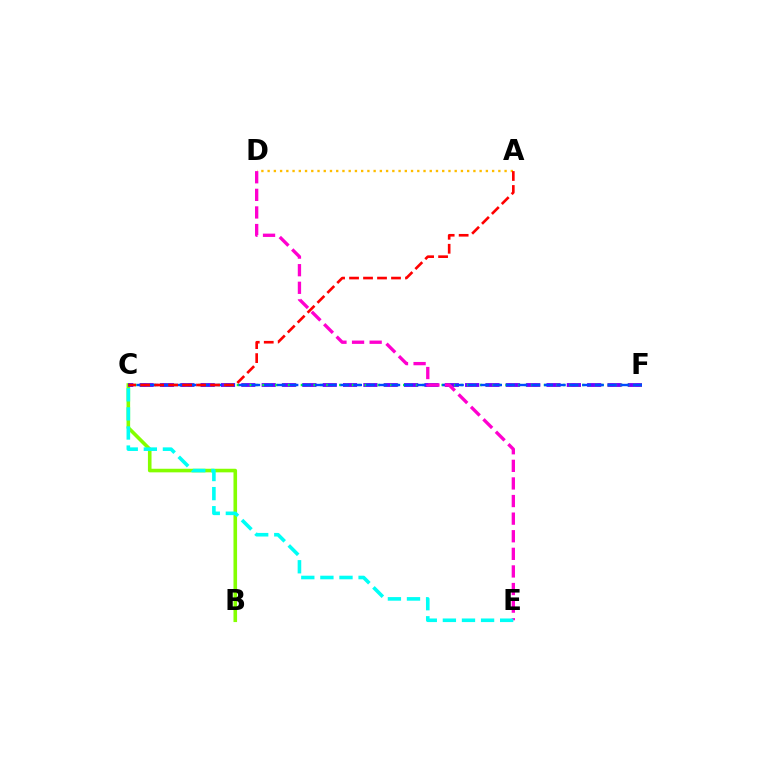{('B', 'C'): [{'color': '#84ff00', 'line_style': 'solid', 'thickness': 2.59}], ('C', 'F'): [{'color': '#7200ff', 'line_style': 'dashed', 'thickness': 2.76}, {'color': '#00ff39', 'line_style': 'dotted', 'thickness': 1.74}, {'color': '#004bff', 'line_style': 'dashed', 'thickness': 1.73}], ('A', 'D'): [{'color': '#ffbd00', 'line_style': 'dotted', 'thickness': 1.69}], ('D', 'E'): [{'color': '#ff00cf', 'line_style': 'dashed', 'thickness': 2.39}], ('A', 'C'): [{'color': '#ff0000', 'line_style': 'dashed', 'thickness': 1.9}], ('C', 'E'): [{'color': '#00fff6', 'line_style': 'dashed', 'thickness': 2.59}]}